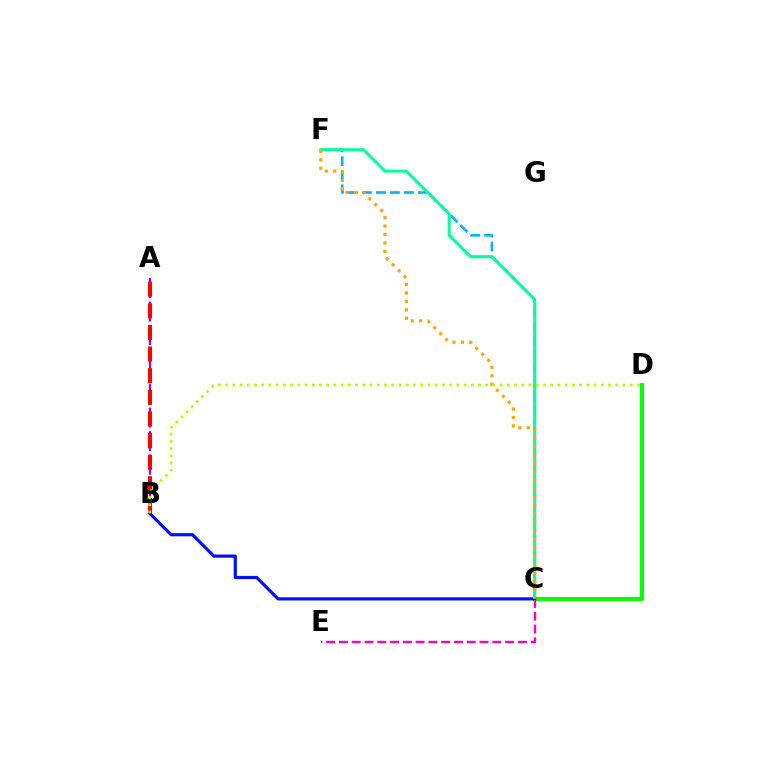{('A', 'B'): [{'color': '#9b00ff', 'line_style': 'dashed', 'thickness': 1.6}, {'color': '#ff0000', 'line_style': 'dashed', 'thickness': 2.94}], ('C', 'F'): [{'color': '#00b5ff', 'line_style': 'dashed', 'thickness': 1.9}, {'color': '#00ff9d', 'line_style': 'solid', 'thickness': 2.16}, {'color': '#ffa500', 'line_style': 'dotted', 'thickness': 2.29}], ('C', 'E'): [{'color': '#ff00bd', 'line_style': 'dashed', 'thickness': 1.74}], ('C', 'D'): [{'color': '#08ff00', 'line_style': 'solid', 'thickness': 2.89}], ('B', 'C'): [{'color': '#0010ff', 'line_style': 'solid', 'thickness': 2.3}], ('B', 'D'): [{'color': '#b3ff00', 'line_style': 'dotted', 'thickness': 1.96}]}